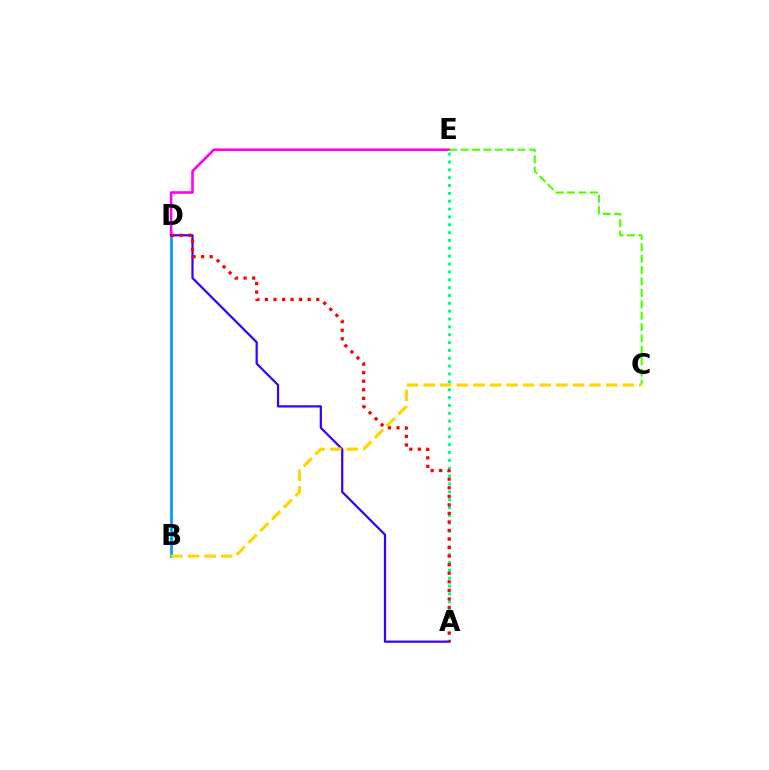{('B', 'D'): [{'color': '#009eff', 'line_style': 'solid', 'thickness': 2.0}], ('D', 'E'): [{'color': '#ff00ed', 'line_style': 'solid', 'thickness': 1.86}], ('A', 'E'): [{'color': '#00ff86', 'line_style': 'dotted', 'thickness': 2.13}], ('A', 'D'): [{'color': '#3700ff', 'line_style': 'solid', 'thickness': 1.61}, {'color': '#ff0000', 'line_style': 'dotted', 'thickness': 2.32}], ('C', 'E'): [{'color': '#4fff00', 'line_style': 'dashed', 'thickness': 1.55}], ('B', 'C'): [{'color': '#ffd500', 'line_style': 'dashed', 'thickness': 2.25}]}